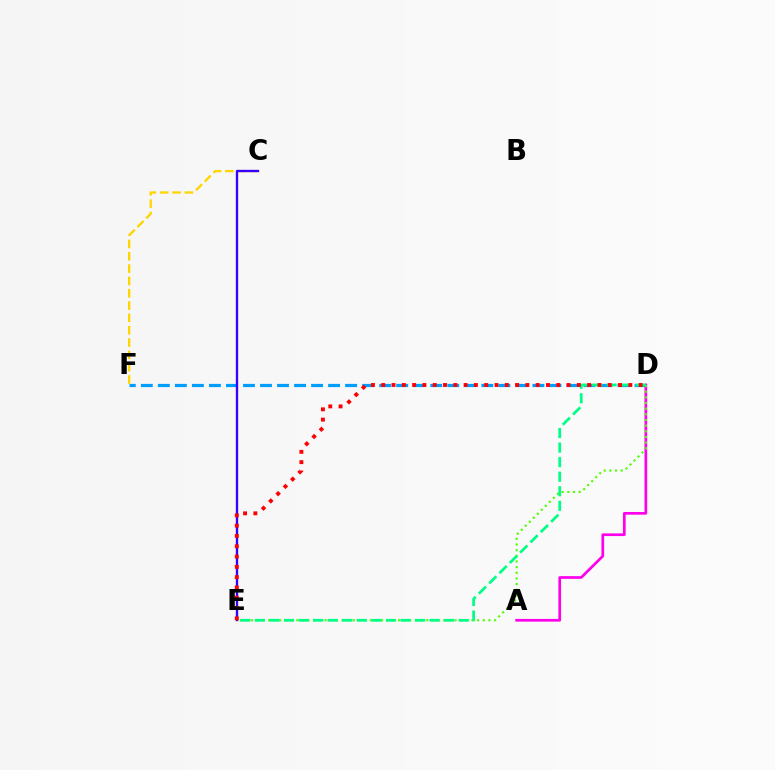{('D', 'F'): [{'color': '#009eff', 'line_style': 'dashed', 'thickness': 2.31}], ('C', 'F'): [{'color': '#ffd500', 'line_style': 'dashed', 'thickness': 1.67}], ('A', 'D'): [{'color': '#ff00ed', 'line_style': 'solid', 'thickness': 1.95}], ('D', 'E'): [{'color': '#4fff00', 'line_style': 'dotted', 'thickness': 1.54}, {'color': '#00ff86', 'line_style': 'dashed', 'thickness': 1.98}, {'color': '#ff0000', 'line_style': 'dotted', 'thickness': 2.8}], ('C', 'E'): [{'color': '#3700ff', 'line_style': 'solid', 'thickness': 1.69}]}